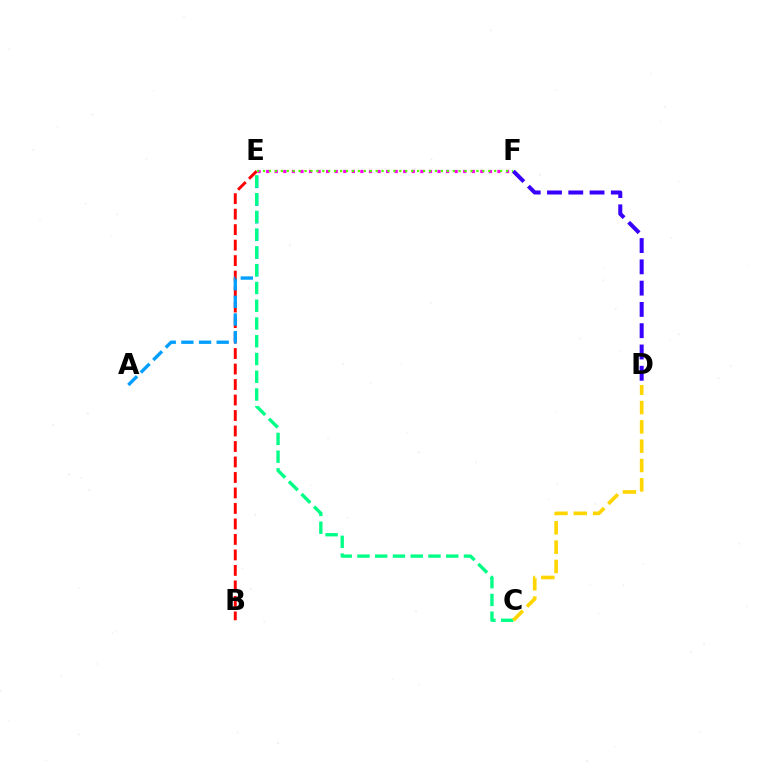{('B', 'E'): [{'color': '#ff0000', 'line_style': 'dashed', 'thickness': 2.1}], ('A', 'E'): [{'color': '#009eff', 'line_style': 'dashed', 'thickness': 2.4}], ('D', 'F'): [{'color': '#3700ff', 'line_style': 'dashed', 'thickness': 2.89}], ('E', 'F'): [{'color': '#ff00ed', 'line_style': 'dotted', 'thickness': 2.33}, {'color': '#4fff00', 'line_style': 'dotted', 'thickness': 1.61}], ('C', 'E'): [{'color': '#00ff86', 'line_style': 'dashed', 'thickness': 2.41}], ('C', 'D'): [{'color': '#ffd500', 'line_style': 'dashed', 'thickness': 2.63}]}